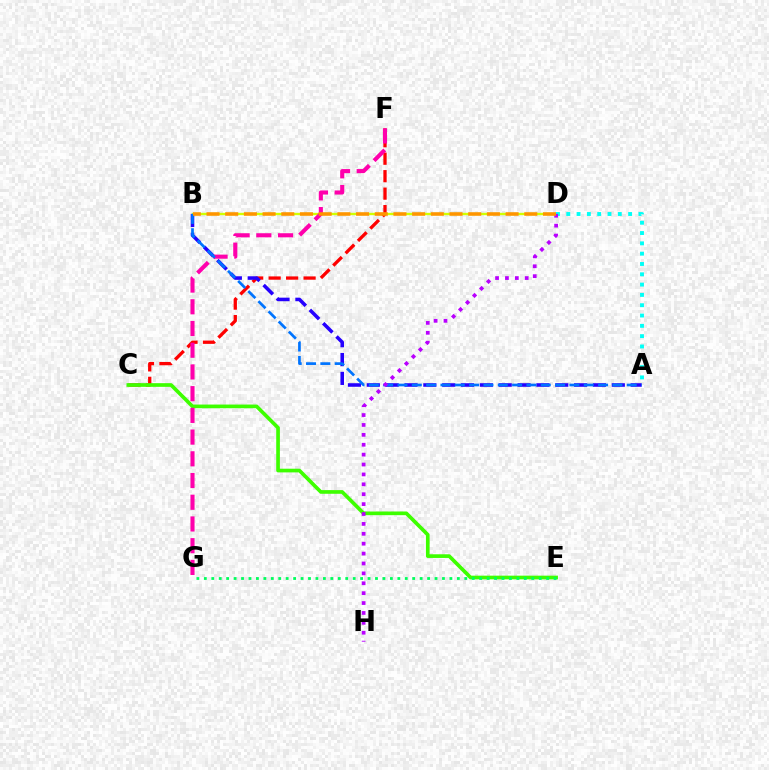{('C', 'F'): [{'color': '#ff0000', 'line_style': 'dashed', 'thickness': 2.37}], ('C', 'E'): [{'color': '#3dff00', 'line_style': 'solid', 'thickness': 2.64}], ('B', 'D'): [{'color': '#d1ff00', 'line_style': 'solid', 'thickness': 1.71}, {'color': '#ff9400', 'line_style': 'dashed', 'thickness': 2.54}], ('A', 'B'): [{'color': '#2500ff', 'line_style': 'dashed', 'thickness': 2.56}, {'color': '#0074ff', 'line_style': 'dashed', 'thickness': 1.95}], ('A', 'D'): [{'color': '#00fff6', 'line_style': 'dotted', 'thickness': 2.8}], ('F', 'G'): [{'color': '#ff00ac', 'line_style': 'dashed', 'thickness': 2.95}], ('D', 'H'): [{'color': '#b900ff', 'line_style': 'dotted', 'thickness': 2.69}], ('E', 'G'): [{'color': '#00ff5c', 'line_style': 'dotted', 'thickness': 2.02}]}